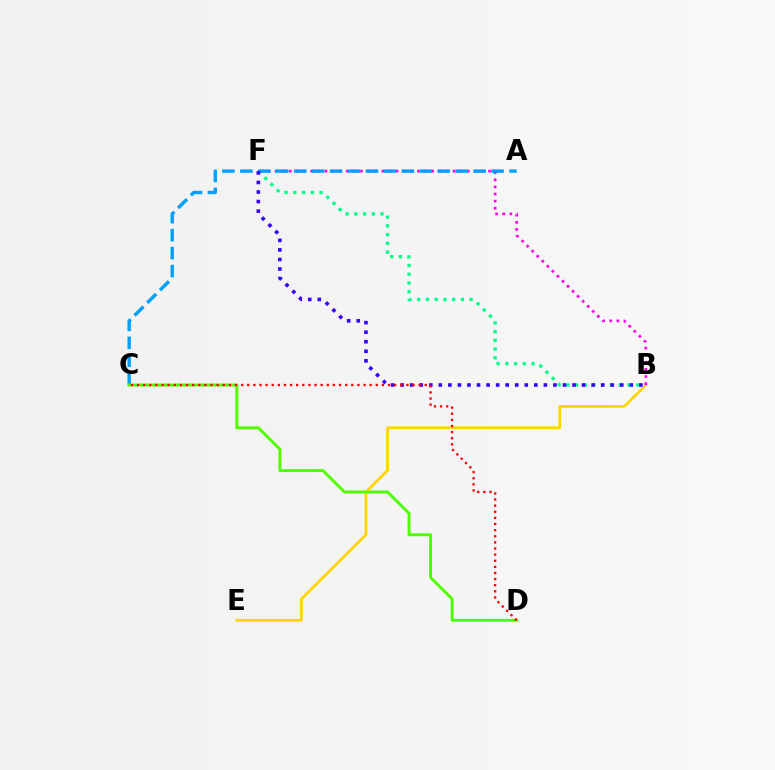{('B', 'F'): [{'color': '#00ff86', 'line_style': 'dotted', 'thickness': 2.37}, {'color': '#ff00ed', 'line_style': 'dotted', 'thickness': 1.93}, {'color': '#3700ff', 'line_style': 'dotted', 'thickness': 2.59}], ('B', 'E'): [{'color': '#ffd500', 'line_style': 'solid', 'thickness': 1.96}], ('A', 'C'): [{'color': '#009eff', 'line_style': 'dashed', 'thickness': 2.44}], ('C', 'D'): [{'color': '#4fff00', 'line_style': 'solid', 'thickness': 2.11}, {'color': '#ff0000', 'line_style': 'dotted', 'thickness': 1.66}]}